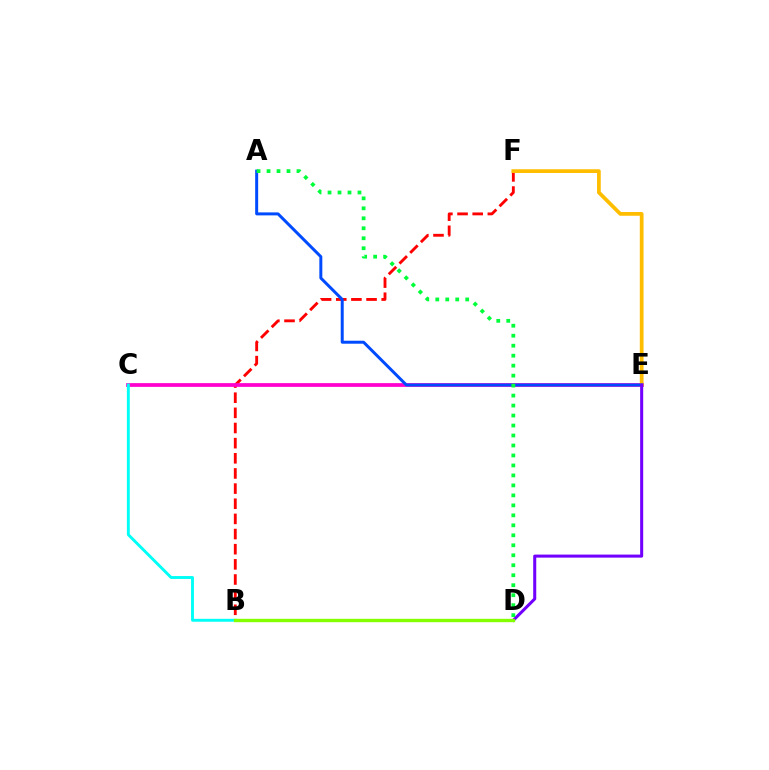{('B', 'F'): [{'color': '#ff0000', 'line_style': 'dashed', 'thickness': 2.06}], ('C', 'E'): [{'color': '#ff00cf', 'line_style': 'solid', 'thickness': 2.7}], ('E', 'F'): [{'color': '#ffbd00', 'line_style': 'solid', 'thickness': 2.69}], ('B', 'C'): [{'color': '#00fff6', 'line_style': 'solid', 'thickness': 2.09}], ('A', 'E'): [{'color': '#004bff', 'line_style': 'solid', 'thickness': 2.15}], ('D', 'E'): [{'color': '#7200ff', 'line_style': 'solid', 'thickness': 2.19}], ('A', 'D'): [{'color': '#00ff39', 'line_style': 'dotted', 'thickness': 2.71}], ('B', 'D'): [{'color': '#84ff00', 'line_style': 'solid', 'thickness': 2.42}]}